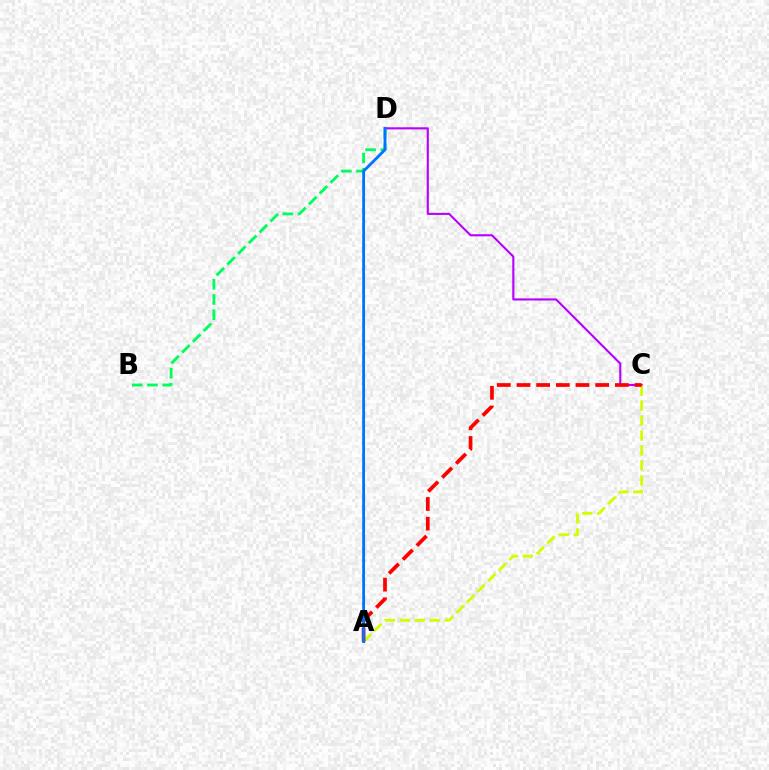{('C', 'D'): [{'color': '#b900ff', 'line_style': 'solid', 'thickness': 1.52}], ('A', 'C'): [{'color': '#d1ff00', 'line_style': 'dashed', 'thickness': 2.03}, {'color': '#ff0000', 'line_style': 'dashed', 'thickness': 2.67}], ('B', 'D'): [{'color': '#00ff5c', 'line_style': 'dashed', 'thickness': 2.07}], ('A', 'D'): [{'color': '#0074ff', 'line_style': 'solid', 'thickness': 2.04}]}